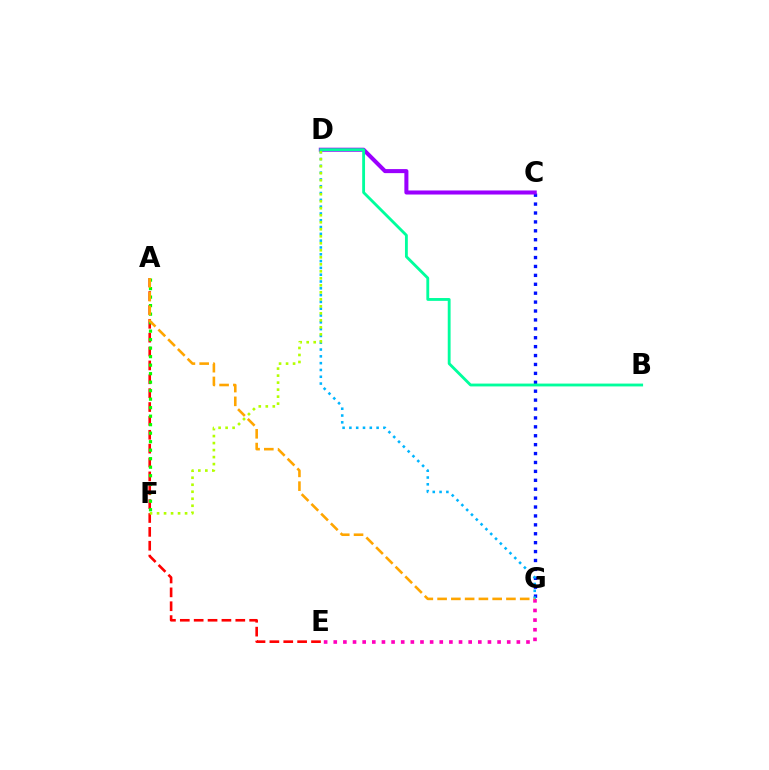{('C', 'G'): [{'color': '#0010ff', 'line_style': 'dotted', 'thickness': 2.42}], ('A', 'E'): [{'color': '#ff0000', 'line_style': 'dashed', 'thickness': 1.88}], ('C', 'D'): [{'color': '#9b00ff', 'line_style': 'solid', 'thickness': 2.91}], ('E', 'G'): [{'color': '#ff00bd', 'line_style': 'dotted', 'thickness': 2.62}], ('A', 'F'): [{'color': '#08ff00', 'line_style': 'dotted', 'thickness': 2.31}], ('D', 'G'): [{'color': '#00b5ff', 'line_style': 'dotted', 'thickness': 1.85}], ('A', 'G'): [{'color': '#ffa500', 'line_style': 'dashed', 'thickness': 1.87}], ('D', 'F'): [{'color': '#b3ff00', 'line_style': 'dotted', 'thickness': 1.9}], ('B', 'D'): [{'color': '#00ff9d', 'line_style': 'solid', 'thickness': 2.04}]}